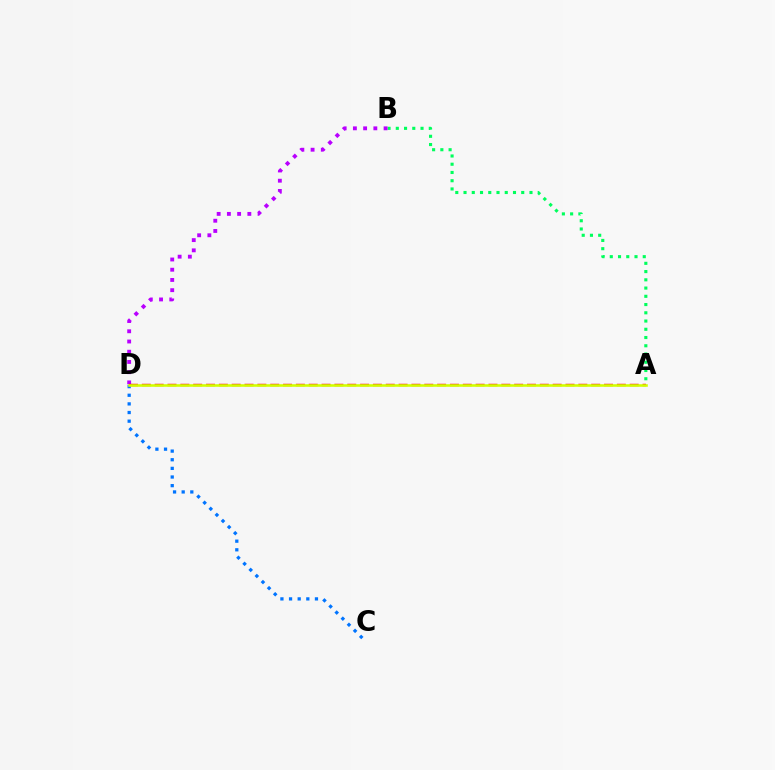{('C', 'D'): [{'color': '#0074ff', 'line_style': 'dotted', 'thickness': 2.35}], ('A', 'B'): [{'color': '#00ff5c', 'line_style': 'dotted', 'thickness': 2.24}], ('B', 'D'): [{'color': '#b900ff', 'line_style': 'dotted', 'thickness': 2.78}], ('A', 'D'): [{'color': '#ff0000', 'line_style': 'dashed', 'thickness': 1.74}, {'color': '#d1ff00', 'line_style': 'solid', 'thickness': 1.86}]}